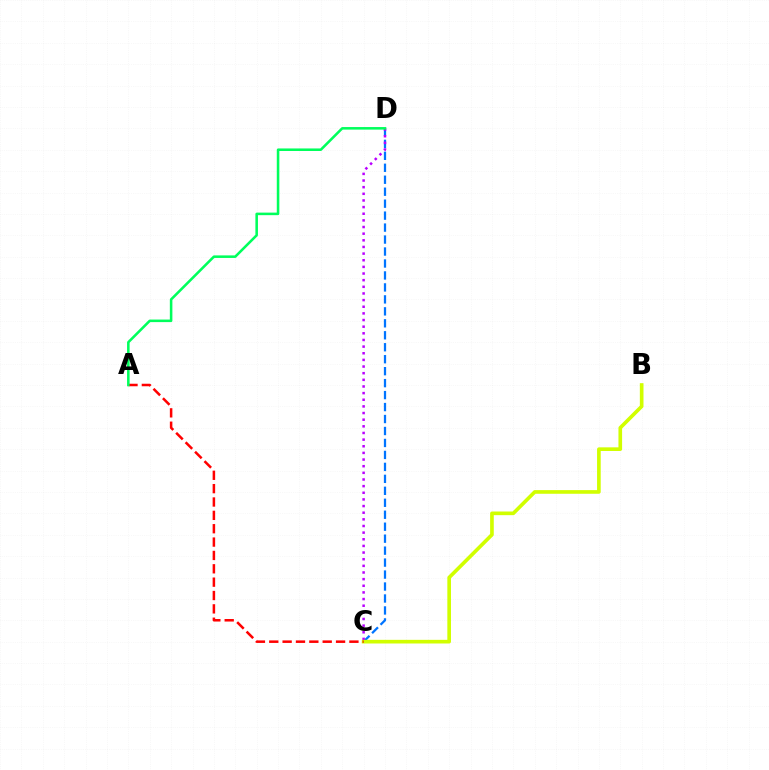{('C', 'D'): [{'color': '#0074ff', 'line_style': 'dashed', 'thickness': 1.63}, {'color': '#b900ff', 'line_style': 'dotted', 'thickness': 1.81}], ('B', 'C'): [{'color': '#d1ff00', 'line_style': 'solid', 'thickness': 2.63}], ('A', 'C'): [{'color': '#ff0000', 'line_style': 'dashed', 'thickness': 1.81}], ('A', 'D'): [{'color': '#00ff5c', 'line_style': 'solid', 'thickness': 1.84}]}